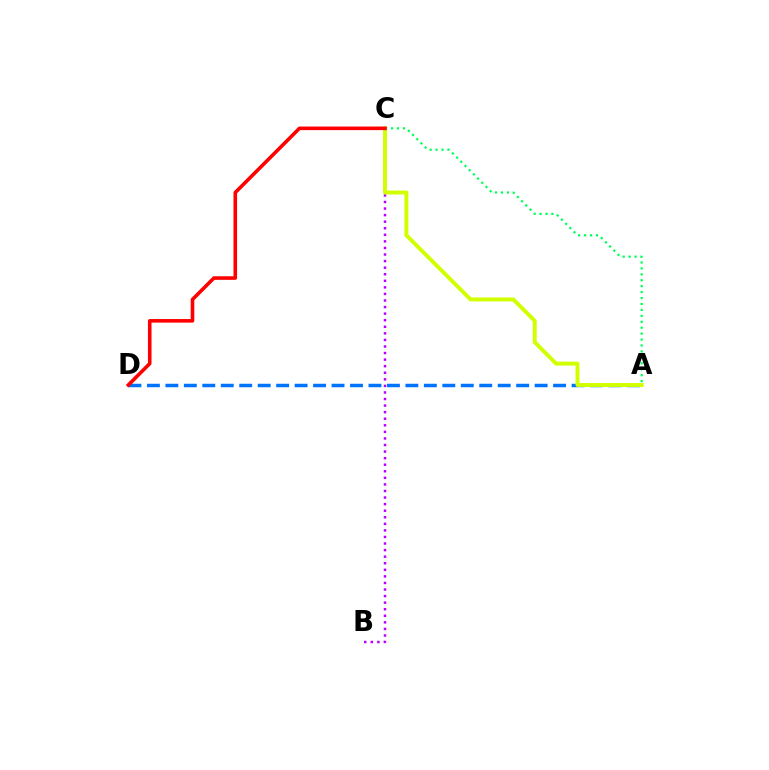{('B', 'C'): [{'color': '#b900ff', 'line_style': 'dotted', 'thickness': 1.78}], ('A', 'D'): [{'color': '#0074ff', 'line_style': 'dashed', 'thickness': 2.51}], ('A', 'C'): [{'color': '#00ff5c', 'line_style': 'dotted', 'thickness': 1.61}, {'color': '#d1ff00', 'line_style': 'solid', 'thickness': 2.84}], ('C', 'D'): [{'color': '#ff0000', 'line_style': 'solid', 'thickness': 2.58}]}